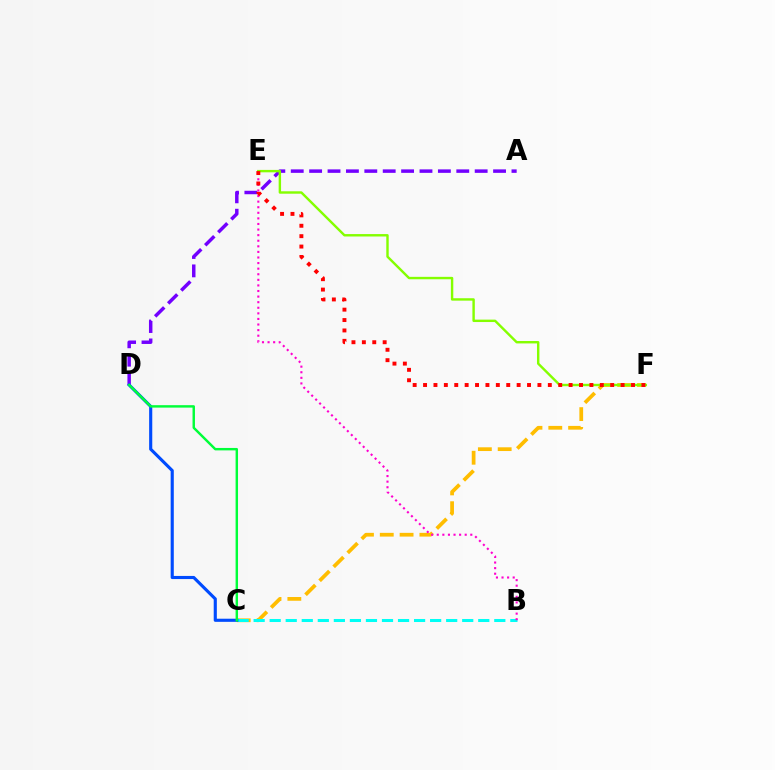{('A', 'D'): [{'color': '#7200ff', 'line_style': 'dashed', 'thickness': 2.5}], ('C', 'F'): [{'color': '#ffbd00', 'line_style': 'dashed', 'thickness': 2.69}], ('B', 'C'): [{'color': '#00fff6', 'line_style': 'dashed', 'thickness': 2.18}], ('B', 'E'): [{'color': '#ff00cf', 'line_style': 'dotted', 'thickness': 1.52}], ('E', 'F'): [{'color': '#84ff00', 'line_style': 'solid', 'thickness': 1.74}, {'color': '#ff0000', 'line_style': 'dotted', 'thickness': 2.82}], ('C', 'D'): [{'color': '#004bff', 'line_style': 'solid', 'thickness': 2.25}, {'color': '#00ff39', 'line_style': 'solid', 'thickness': 1.75}]}